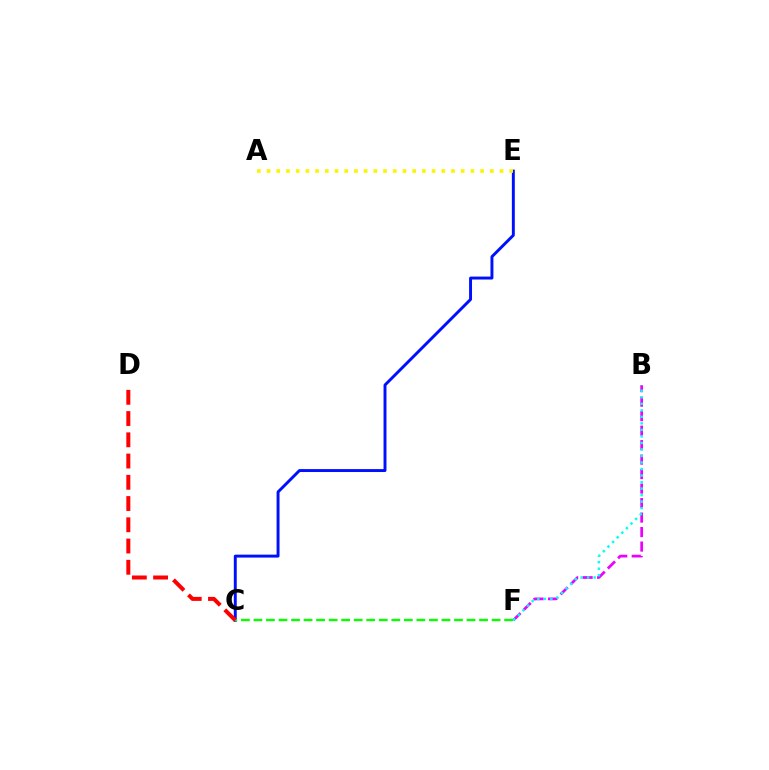{('B', 'F'): [{'color': '#ee00ff', 'line_style': 'dashed', 'thickness': 1.97}, {'color': '#00fff6', 'line_style': 'dotted', 'thickness': 1.77}], ('C', 'E'): [{'color': '#0010ff', 'line_style': 'solid', 'thickness': 2.11}], ('A', 'E'): [{'color': '#fcf500', 'line_style': 'dotted', 'thickness': 2.64}], ('C', 'F'): [{'color': '#08ff00', 'line_style': 'dashed', 'thickness': 1.7}], ('C', 'D'): [{'color': '#ff0000', 'line_style': 'dashed', 'thickness': 2.89}]}